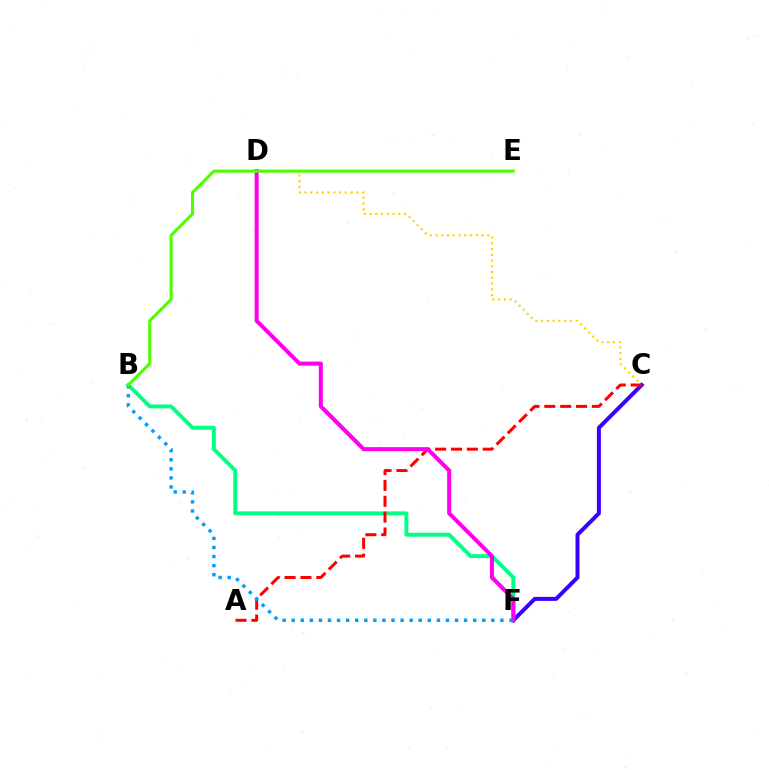{('B', 'F'): [{'color': '#00ff86', 'line_style': 'solid', 'thickness': 2.81}, {'color': '#009eff', 'line_style': 'dotted', 'thickness': 2.47}], ('C', 'D'): [{'color': '#ffd500', 'line_style': 'dotted', 'thickness': 1.57}], ('C', 'F'): [{'color': '#3700ff', 'line_style': 'solid', 'thickness': 2.86}], ('A', 'C'): [{'color': '#ff0000', 'line_style': 'dashed', 'thickness': 2.15}], ('D', 'F'): [{'color': '#ff00ed', 'line_style': 'solid', 'thickness': 2.91}], ('B', 'E'): [{'color': '#4fff00', 'line_style': 'solid', 'thickness': 2.22}]}